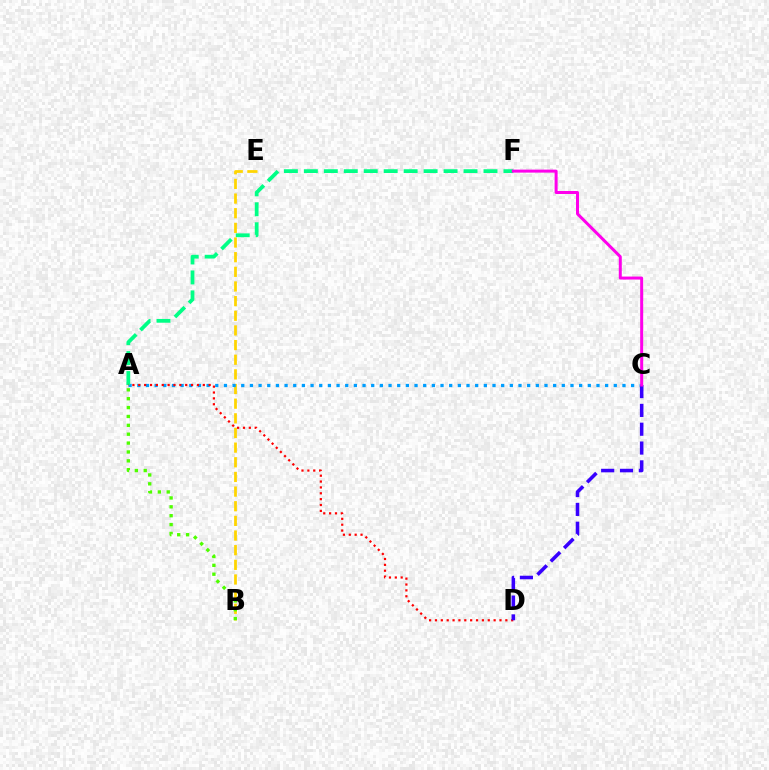{('B', 'E'): [{'color': '#ffd500', 'line_style': 'dashed', 'thickness': 1.99}], ('A', 'C'): [{'color': '#009eff', 'line_style': 'dotted', 'thickness': 2.35}], ('A', 'F'): [{'color': '#00ff86', 'line_style': 'dashed', 'thickness': 2.71}], ('A', 'D'): [{'color': '#ff0000', 'line_style': 'dotted', 'thickness': 1.59}], ('A', 'B'): [{'color': '#4fff00', 'line_style': 'dotted', 'thickness': 2.41}], ('C', 'D'): [{'color': '#3700ff', 'line_style': 'dashed', 'thickness': 2.56}], ('C', 'F'): [{'color': '#ff00ed', 'line_style': 'solid', 'thickness': 2.15}]}